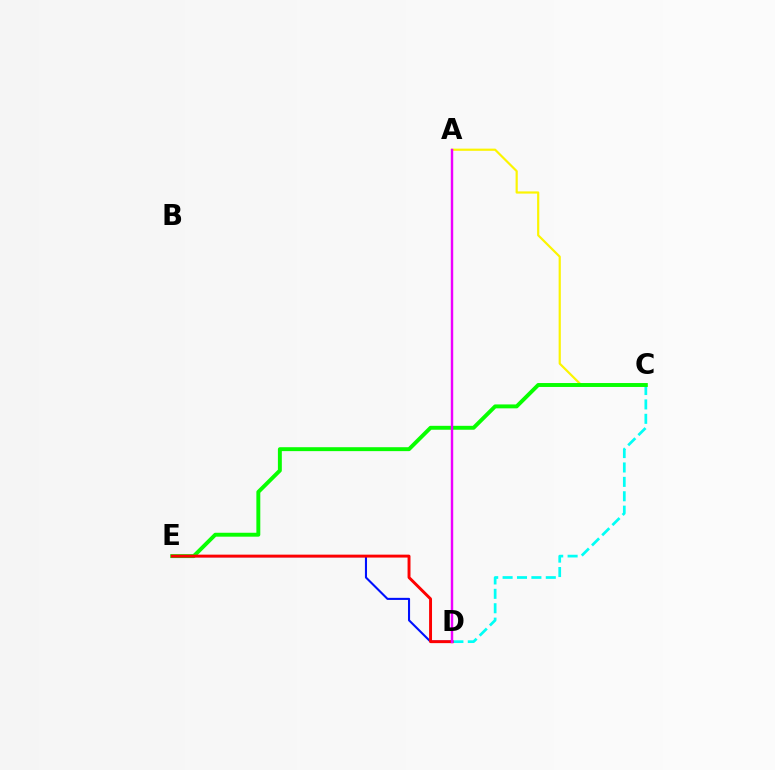{('C', 'D'): [{'color': '#00fff6', 'line_style': 'dashed', 'thickness': 1.96}], ('A', 'C'): [{'color': '#fcf500', 'line_style': 'solid', 'thickness': 1.58}], ('C', 'E'): [{'color': '#08ff00', 'line_style': 'solid', 'thickness': 2.82}], ('D', 'E'): [{'color': '#0010ff', 'line_style': 'solid', 'thickness': 1.5}, {'color': '#ff0000', 'line_style': 'solid', 'thickness': 2.11}], ('A', 'D'): [{'color': '#ee00ff', 'line_style': 'solid', 'thickness': 1.76}]}